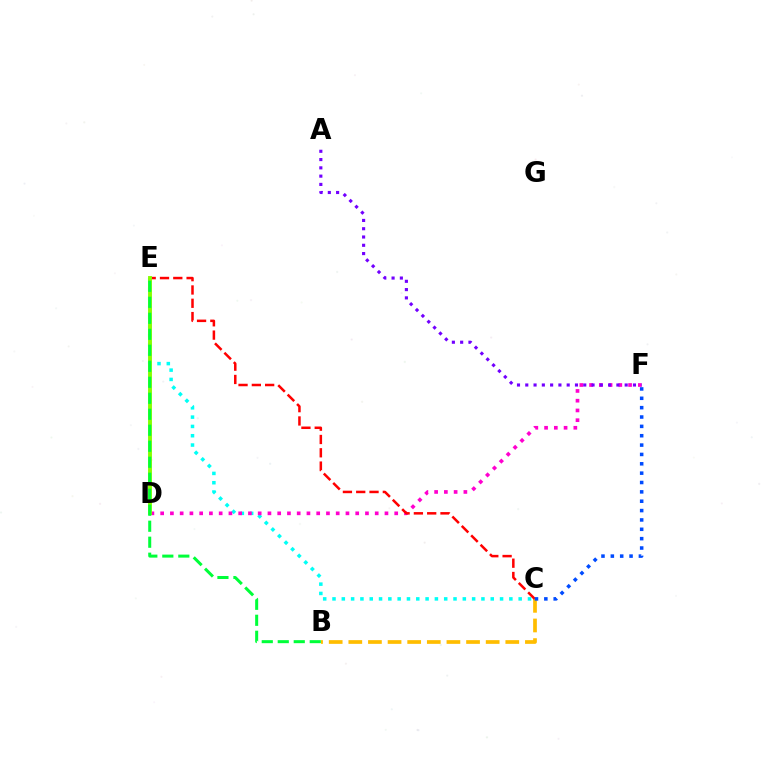{('C', 'E'): [{'color': '#00fff6', 'line_style': 'dotted', 'thickness': 2.53}, {'color': '#ff0000', 'line_style': 'dashed', 'thickness': 1.81}], ('D', 'F'): [{'color': '#ff00cf', 'line_style': 'dotted', 'thickness': 2.65}], ('A', 'F'): [{'color': '#7200ff', 'line_style': 'dotted', 'thickness': 2.25}], ('B', 'C'): [{'color': '#ffbd00', 'line_style': 'dashed', 'thickness': 2.67}], ('D', 'E'): [{'color': '#84ff00', 'line_style': 'solid', 'thickness': 2.79}], ('B', 'E'): [{'color': '#00ff39', 'line_style': 'dashed', 'thickness': 2.17}], ('C', 'F'): [{'color': '#004bff', 'line_style': 'dotted', 'thickness': 2.54}]}